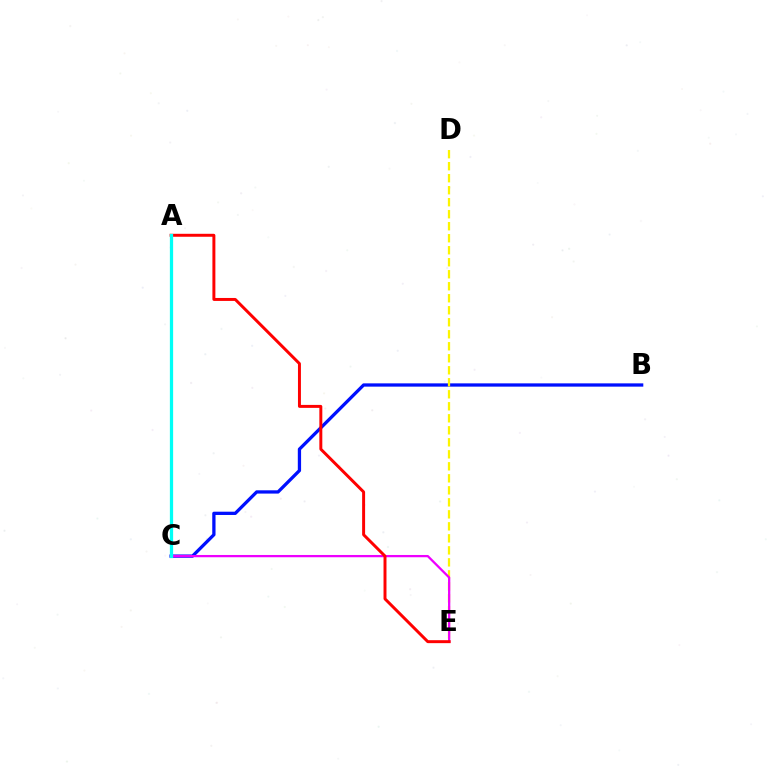{('B', 'C'): [{'color': '#0010ff', 'line_style': 'solid', 'thickness': 2.36}], ('A', 'C'): [{'color': '#08ff00', 'line_style': 'dotted', 'thickness': 2.05}, {'color': '#00fff6', 'line_style': 'solid', 'thickness': 2.34}], ('D', 'E'): [{'color': '#fcf500', 'line_style': 'dashed', 'thickness': 1.63}], ('C', 'E'): [{'color': '#ee00ff', 'line_style': 'solid', 'thickness': 1.64}], ('A', 'E'): [{'color': '#ff0000', 'line_style': 'solid', 'thickness': 2.13}]}